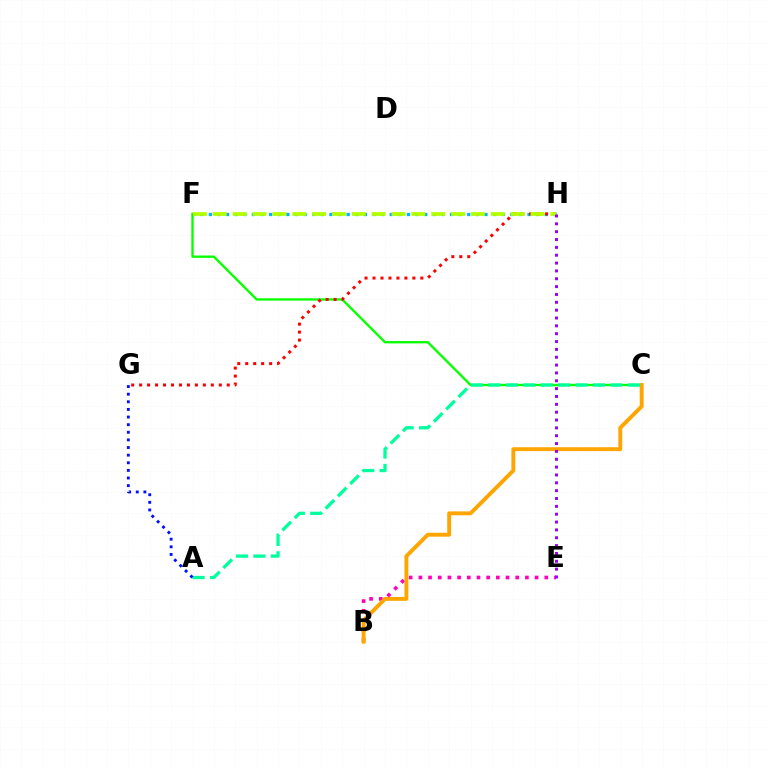{('B', 'E'): [{'color': '#ff00bd', 'line_style': 'dotted', 'thickness': 2.63}], ('C', 'F'): [{'color': '#08ff00', 'line_style': 'solid', 'thickness': 1.69}], ('B', 'C'): [{'color': '#ffa500', 'line_style': 'solid', 'thickness': 2.8}], ('F', 'H'): [{'color': '#00b5ff', 'line_style': 'dotted', 'thickness': 2.34}, {'color': '#b3ff00', 'line_style': 'dashed', 'thickness': 2.7}], ('A', 'C'): [{'color': '#00ff9d', 'line_style': 'dashed', 'thickness': 2.37}], ('G', 'H'): [{'color': '#ff0000', 'line_style': 'dotted', 'thickness': 2.16}], ('A', 'G'): [{'color': '#0010ff', 'line_style': 'dotted', 'thickness': 2.07}], ('E', 'H'): [{'color': '#9b00ff', 'line_style': 'dotted', 'thickness': 2.13}]}